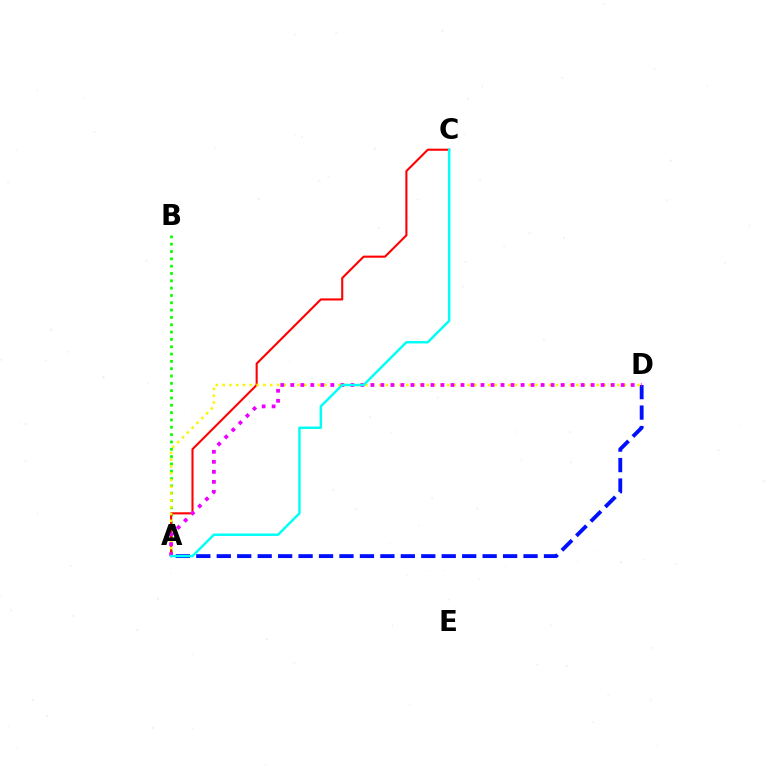{('A', 'B'): [{'color': '#08ff00', 'line_style': 'dotted', 'thickness': 1.99}], ('A', 'D'): [{'color': '#0010ff', 'line_style': 'dashed', 'thickness': 2.78}, {'color': '#fcf500', 'line_style': 'dotted', 'thickness': 1.85}, {'color': '#ee00ff', 'line_style': 'dotted', 'thickness': 2.72}], ('A', 'C'): [{'color': '#ff0000', 'line_style': 'solid', 'thickness': 1.51}, {'color': '#00fff6', 'line_style': 'solid', 'thickness': 1.77}]}